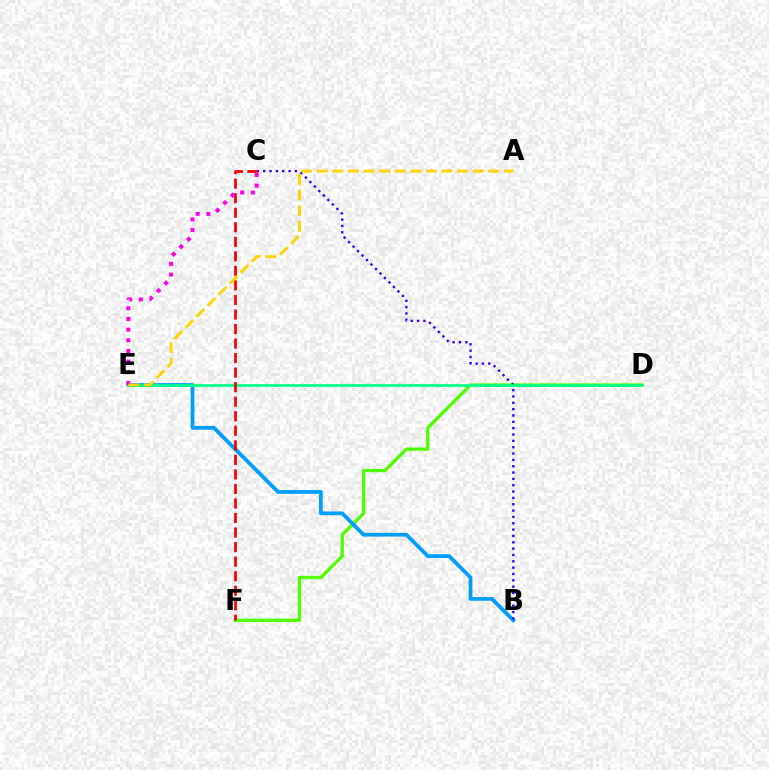{('D', 'F'): [{'color': '#4fff00', 'line_style': 'solid', 'thickness': 2.38}], ('B', 'E'): [{'color': '#009eff', 'line_style': 'solid', 'thickness': 2.71}], ('B', 'C'): [{'color': '#3700ff', 'line_style': 'dotted', 'thickness': 1.72}], ('D', 'E'): [{'color': '#00ff86', 'line_style': 'solid', 'thickness': 1.96}], ('C', 'F'): [{'color': '#ff0000', 'line_style': 'dashed', 'thickness': 1.97}], ('C', 'E'): [{'color': '#ff00ed', 'line_style': 'dotted', 'thickness': 2.9}], ('A', 'E'): [{'color': '#ffd500', 'line_style': 'dashed', 'thickness': 2.12}]}